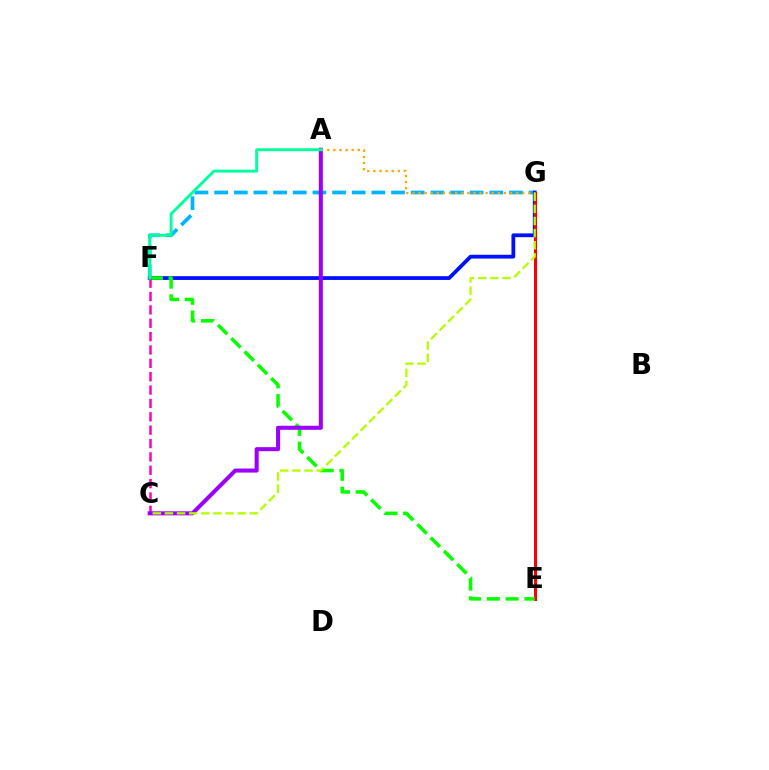{('F', 'G'): [{'color': '#00b5ff', 'line_style': 'dashed', 'thickness': 2.67}, {'color': '#0010ff', 'line_style': 'solid', 'thickness': 2.72}], ('E', 'G'): [{'color': '#ff0000', 'line_style': 'solid', 'thickness': 2.18}], ('E', 'F'): [{'color': '#08ff00', 'line_style': 'dashed', 'thickness': 2.55}], ('C', 'F'): [{'color': '#ff00bd', 'line_style': 'dashed', 'thickness': 1.82}], ('A', 'C'): [{'color': '#9b00ff', 'line_style': 'solid', 'thickness': 2.91}], ('A', 'G'): [{'color': '#ffa500', 'line_style': 'dotted', 'thickness': 1.66}], ('A', 'F'): [{'color': '#00ff9d', 'line_style': 'solid', 'thickness': 2.1}], ('C', 'G'): [{'color': '#b3ff00', 'line_style': 'dashed', 'thickness': 1.65}]}